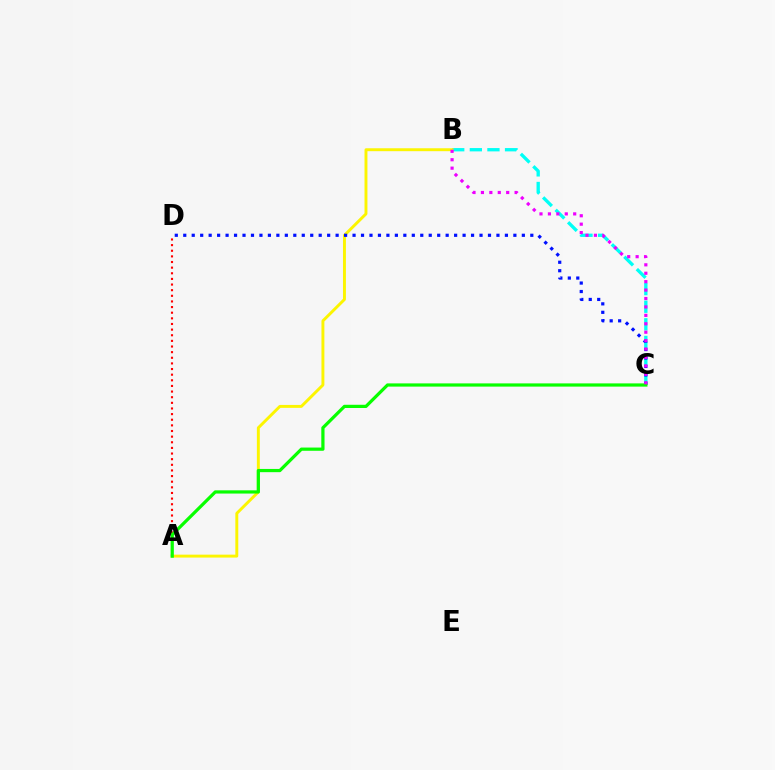{('A', 'D'): [{'color': '#ff0000', 'line_style': 'dotted', 'thickness': 1.53}], ('B', 'C'): [{'color': '#00fff6', 'line_style': 'dashed', 'thickness': 2.39}, {'color': '#ee00ff', 'line_style': 'dotted', 'thickness': 2.29}], ('A', 'B'): [{'color': '#fcf500', 'line_style': 'solid', 'thickness': 2.11}], ('C', 'D'): [{'color': '#0010ff', 'line_style': 'dotted', 'thickness': 2.3}], ('A', 'C'): [{'color': '#08ff00', 'line_style': 'solid', 'thickness': 2.32}]}